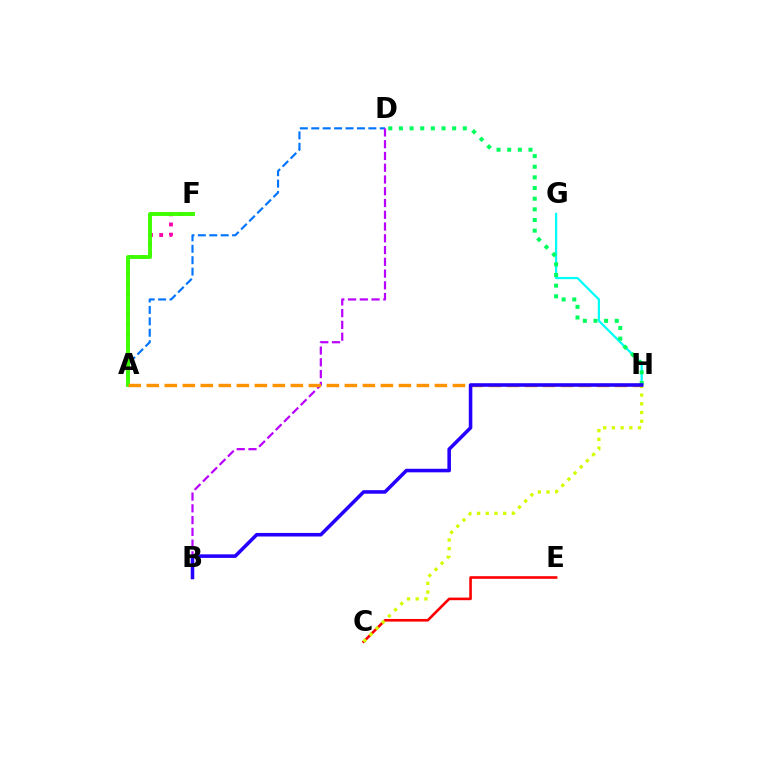{('A', 'D'): [{'color': '#0074ff', 'line_style': 'dashed', 'thickness': 1.55}], ('A', 'F'): [{'color': '#ff00ac', 'line_style': 'dotted', 'thickness': 2.77}, {'color': '#3dff00', 'line_style': 'solid', 'thickness': 2.8}], ('C', 'E'): [{'color': '#ff0000', 'line_style': 'solid', 'thickness': 1.88}], ('B', 'D'): [{'color': '#b900ff', 'line_style': 'dashed', 'thickness': 1.6}], ('G', 'H'): [{'color': '#00fff6', 'line_style': 'solid', 'thickness': 1.61}], ('C', 'H'): [{'color': '#d1ff00', 'line_style': 'dotted', 'thickness': 2.37}], ('D', 'H'): [{'color': '#00ff5c', 'line_style': 'dotted', 'thickness': 2.89}], ('A', 'H'): [{'color': '#ff9400', 'line_style': 'dashed', 'thickness': 2.45}], ('B', 'H'): [{'color': '#2500ff', 'line_style': 'solid', 'thickness': 2.56}]}